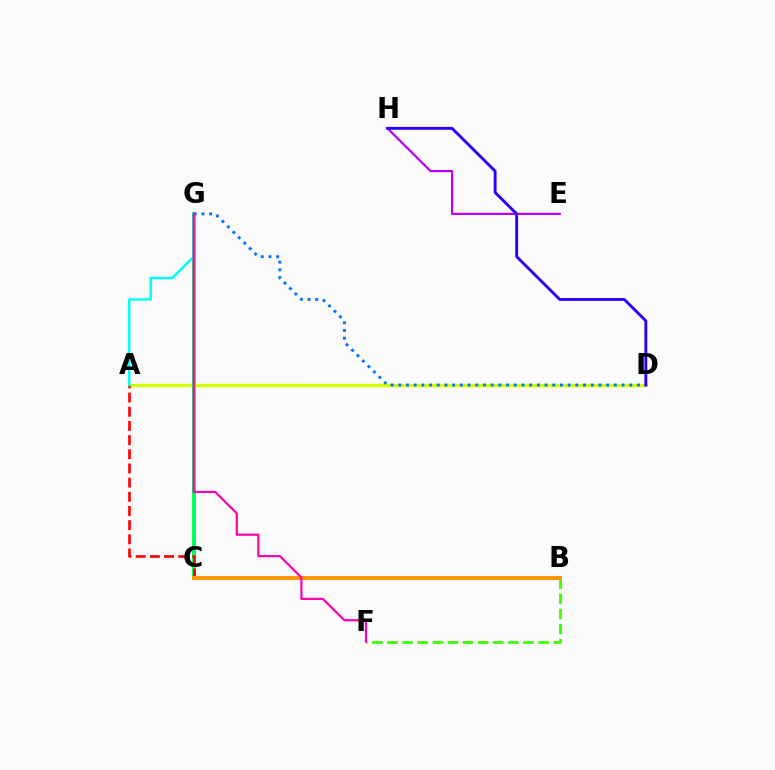{('A', 'D'): [{'color': '#d1ff00', 'line_style': 'solid', 'thickness': 2.41}], ('C', 'G'): [{'color': '#00ff5c', 'line_style': 'solid', 'thickness': 2.86}], ('A', 'C'): [{'color': '#ff0000', 'line_style': 'dashed', 'thickness': 1.93}], ('E', 'H'): [{'color': '#b900ff', 'line_style': 'solid', 'thickness': 1.6}], ('D', 'G'): [{'color': '#0074ff', 'line_style': 'dotted', 'thickness': 2.09}], ('B', 'F'): [{'color': '#3dff00', 'line_style': 'dashed', 'thickness': 2.05}], ('B', 'C'): [{'color': '#ff9400', 'line_style': 'solid', 'thickness': 2.8}], ('A', 'G'): [{'color': '#00fff6', 'line_style': 'solid', 'thickness': 1.79}], ('F', 'G'): [{'color': '#ff00ac', 'line_style': 'solid', 'thickness': 1.58}], ('D', 'H'): [{'color': '#2500ff', 'line_style': 'solid', 'thickness': 2.06}]}